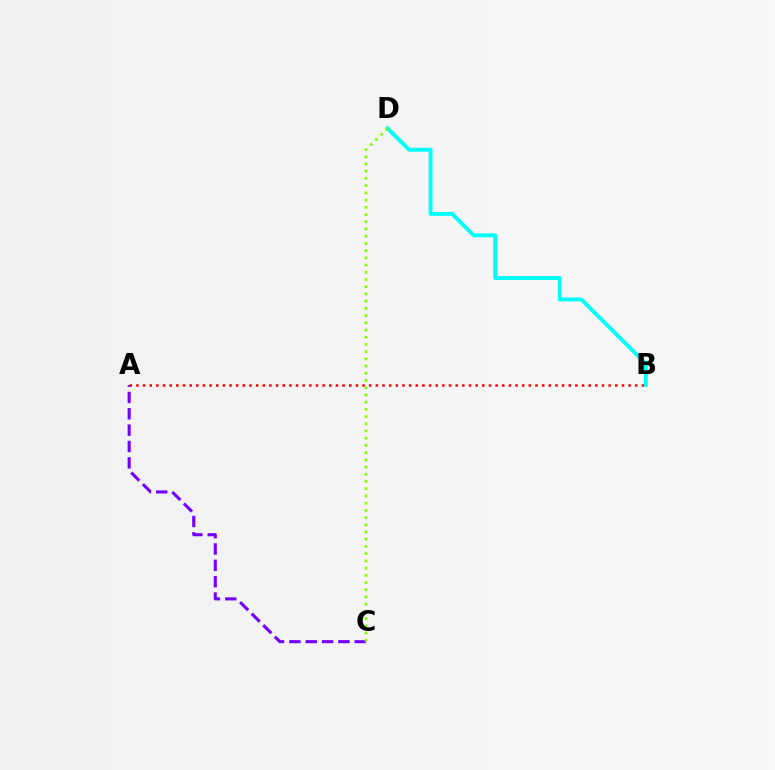{('A', 'C'): [{'color': '#7200ff', 'line_style': 'dashed', 'thickness': 2.22}], ('A', 'B'): [{'color': '#ff0000', 'line_style': 'dotted', 'thickness': 1.81}], ('B', 'D'): [{'color': '#00fff6', 'line_style': 'solid', 'thickness': 2.8}], ('C', 'D'): [{'color': '#84ff00', 'line_style': 'dotted', 'thickness': 1.96}]}